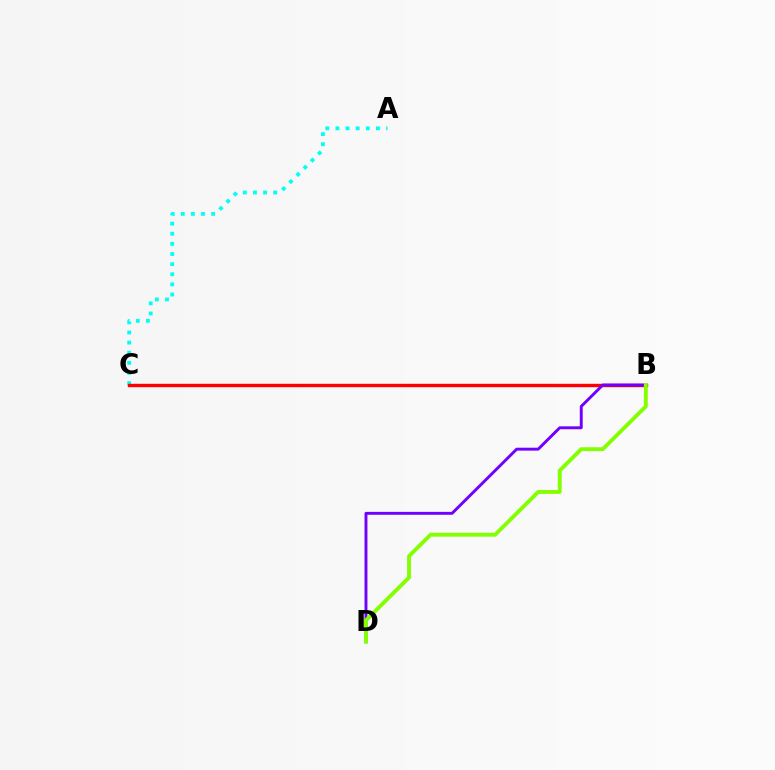{('A', 'C'): [{'color': '#00fff6', 'line_style': 'dotted', 'thickness': 2.75}], ('B', 'C'): [{'color': '#ff0000', 'line_style': 'solid', 'thickness': 2.44}], ('B', 'D'): [{'color': '#7200ff', 'line_style': 'solid', 'thickness': 2.1}, {'color': '#84ff00', 'line_style': 'solid', 'thickness': 2.79}]}